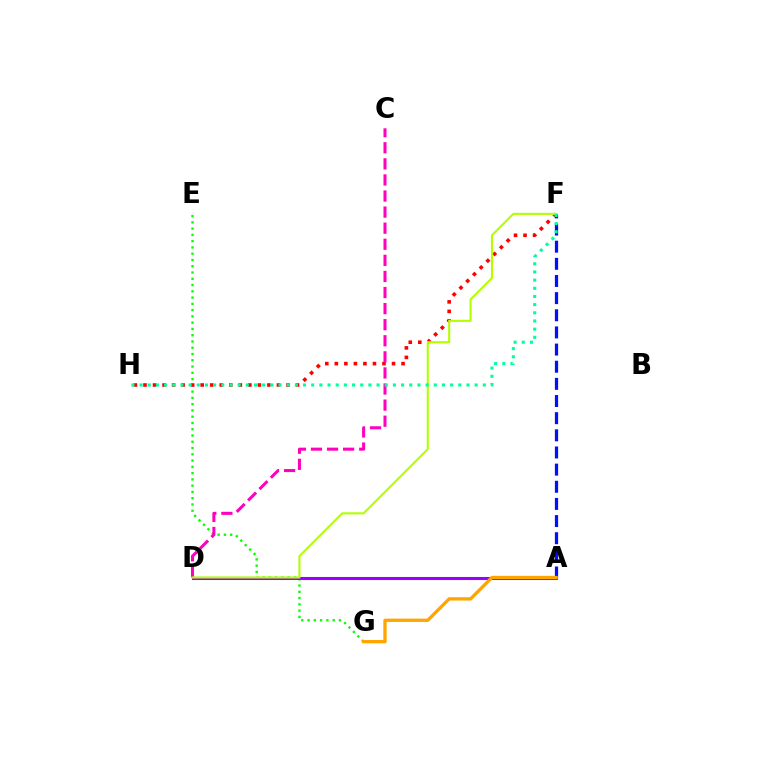{('E', 'G'): [{'color': '#08ff00', 'line_style': 'dotted', 'thickness': 1.7}], ('A', 'D'): [{'color': '#00b5ff', 'line_style': 'dotted', 'thickness': 1.86}, {'color': '#9b00ff', 'line_style': 'solid', 'thickness': 2.21}], ('F', 'H'): [{'color': '#ff0000', 'line_style': 'dotted', 'thickness': 2.59}, {'color': '#00ff9d', 'line_style': 'dotted', 'thickness': 2.22}], ('A', 'F'): [{'color': '#0010ff', 'line_style': 'dashed', 'thickness': 2.33}], ('A', 'G'): [{'color': '#ffa500', 'line_style': 'solid', 'thickness': 2.38}], ('C', 'D'): [{'color': '#ff00bd', 'line_style': 'dashed', 'thickness': 2.19}], ('D', 'F'): [{'color': '#b3ff00', 'line_style': 'solid', 'thickness': 1.52}]}